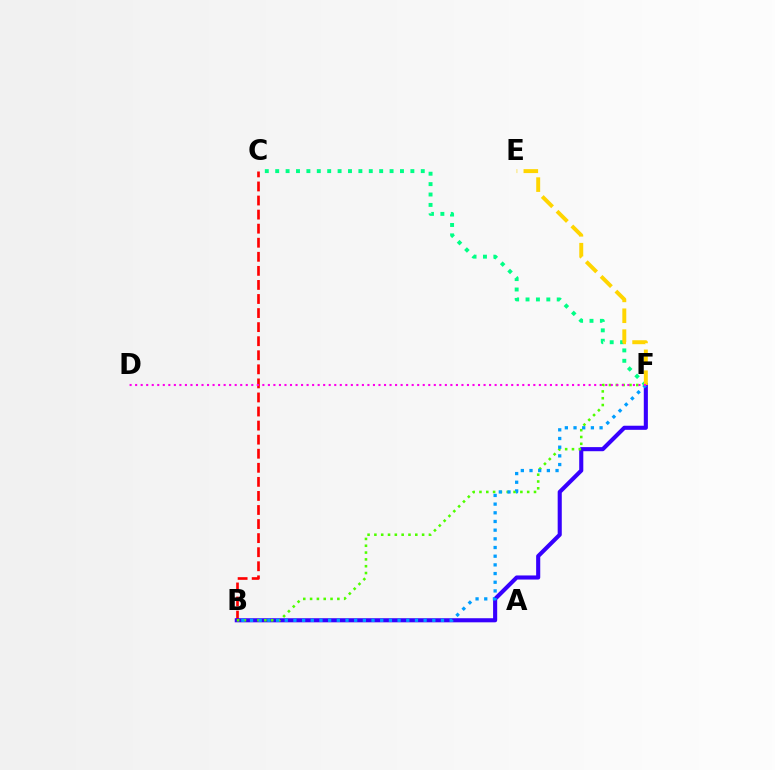{('B', 'C'): [{'color': '#ff0000', 'line_style': 'dashed', 'thickness': 1.91}], ('B', 'F'): [{'color': '#3700ff', 'line_style': 'solid', 'thickness': 2.95}, {'color': '#4fff00', 'line_style': 'dotted', 'thickness': 1.85}, {'color': '#009eff', 'line_style': 'dotted', 'thickness': 2.36}], ('C', 'F'): [{'color': '#00ff86', 'line_style': 'dotted', 'thickness': 2.83}], ('E', 'F'): [{'color': '#ffd500', 'line_style': 'dashed', 'thickness': 2.84}], ('D', 'F'): [{'color': '#ff00ed', 'line_style': 'dotted', 'thickness': 1.5}]}